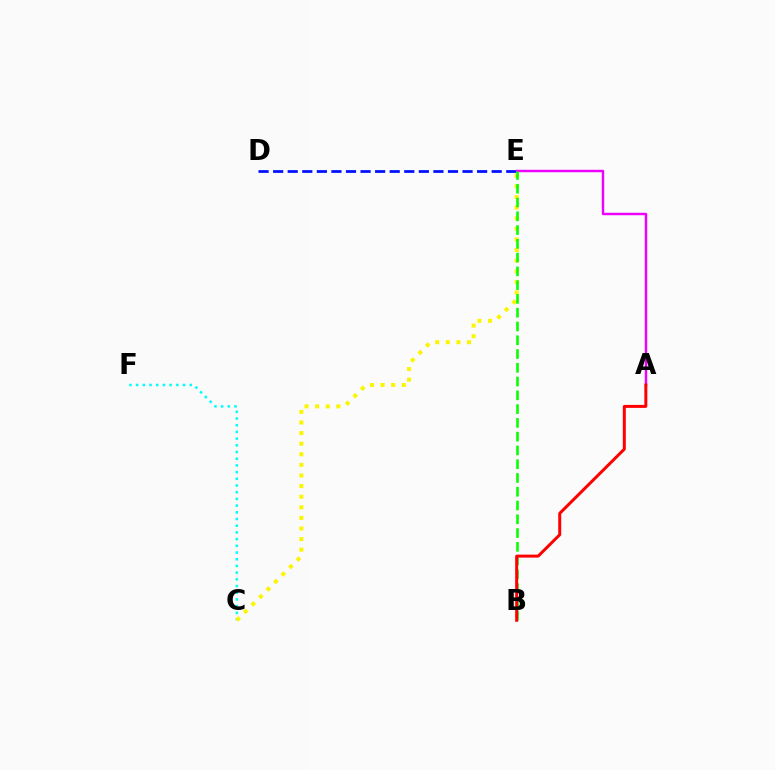{('D', 'E'): [{'color': '#0010ff', 'line_style': 'dashed', 'thickness': 1.98}], ('C', 'F'): [{'color': '#00fff6', 'line_style': 'dotted', 'thickness': 1.82}], ('C', 'E'): [{'color': '#fcf500', 'line_style': 'dotted', 'thickness': 2.88}], ('A', 'E'): [{'color': '#ee00ff', 'line_style': 'solid', 'thickness': 1.76}], ('B', 'E'): [{'color': '#08ff00', 'line_style': 'dashed', 'thickness': 1.87}], ('A', 'B'): [{'color': '#ff0000', 'line_style': 'solid', 'thickness': 2.15}]}